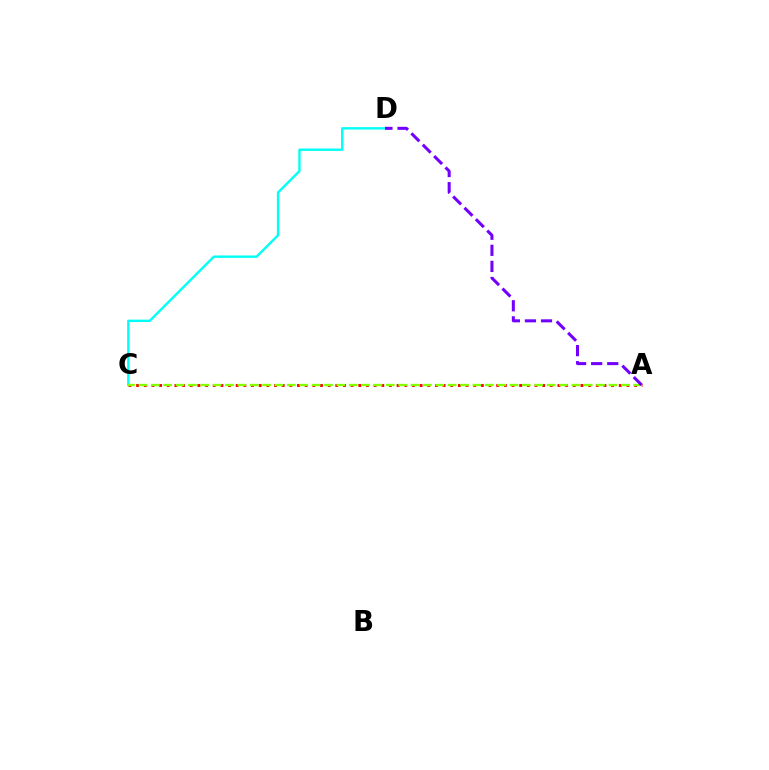{('C', 'D'): [{'color': '#00fff6', 'line_style': 'solid', 'thickness': 1.72}], ('A', 'C'): [{'color': '#ff0000', 'line_style': 'dotted', 'thickness': 2.08}, {'color': '#84ff00', 'line_style': 'dashed', 'thickness': 1.68}], ('A', 'D'): [{'color': '#7200ff', 'line_style': 'dashed', 'thickness': 2.18}]}